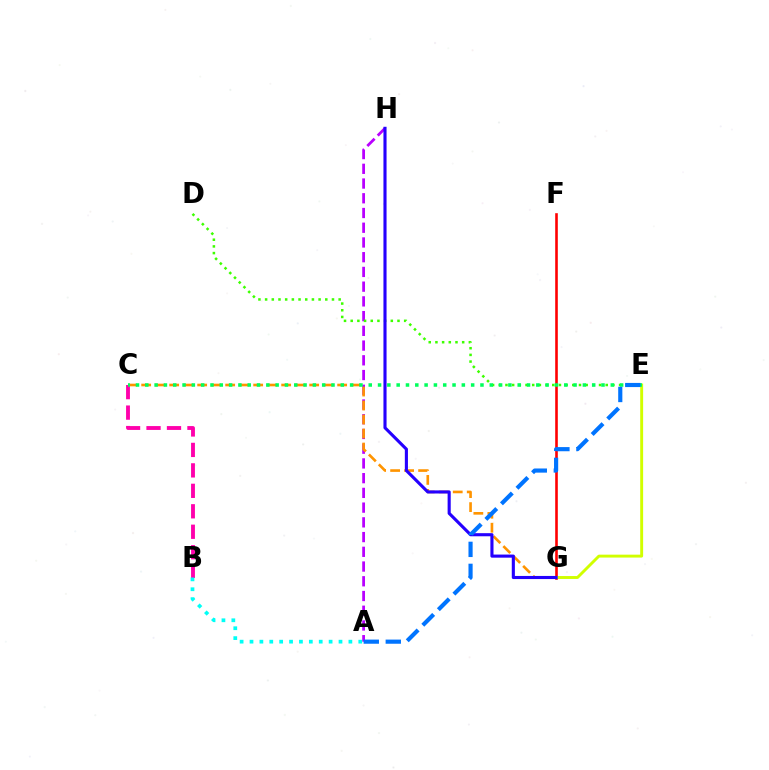{('F', 'G'): [{'color': '#ff0000', 'line_style': 'solid', 'thickness': 1.88}], ('A', 'H'): [{'color': '#b900ff', 'line_style': 'dashed', 'thickness': 2.0}], ('B', 'C'): [{'color': '#ff00ac', 'line_style': 'dashed', 'thickness': 2.78}], ('C', 'G'): [{'color': '#ff9400', 'line_style': 'dashed', 'thickness': 1.9}], ('D', 'E'): [{'color': '#3dff00', 'line_style': 'dotted', 'thickness': 1.82}], ('E', 'G'): [{'color': '#d1ff00', 'line_style': 'solid', 'thickness': 2.1}], ('G', 'H'): [{'color': '#2500ff', 'line_style': 'solid', 'thickness': 2.24}], ('A', 'B'): [{'color': '#00fff6', 'line_style': 'dotted', 'thickness': 2.69}], ('C', 'E'): [{'color': '#00ff5c', 'line_style': 'dotted', 'thickness': 2.53}], ('A', 'E'): [{'color': '#0074ff', 'line_style': 'dashed', 'thickness': 2.99}]}